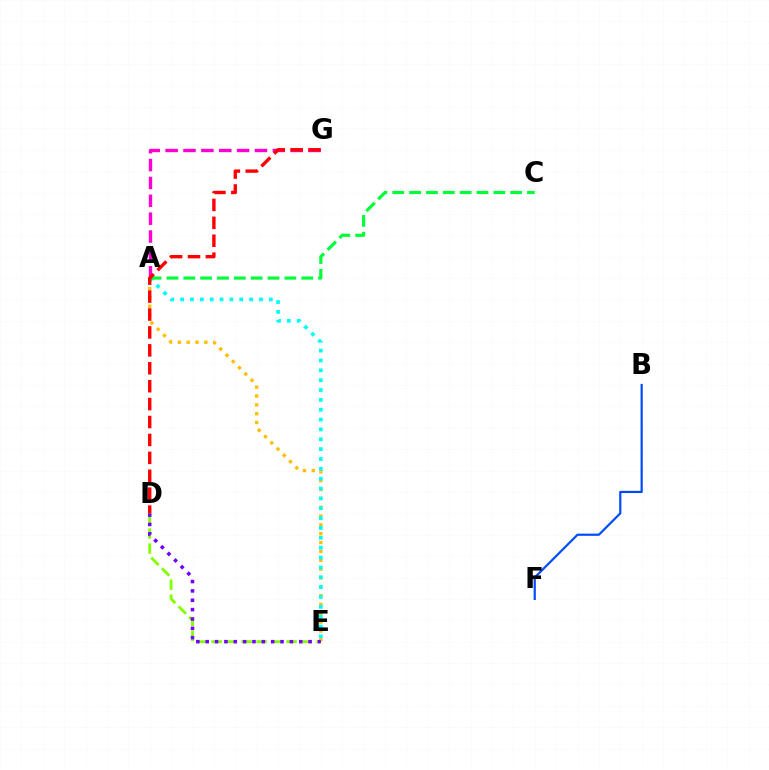{('A', 'G'): [{'color': '#ff00cf', 'line_style': 'dashed', 'thickness': 2.43}], ('A', 'E'): [{'color': '#ffbd00', 'line_style': 'dotted', 'thickness': 2.4}, {'color': '#00fff6', 'line_style': 'dotted', 'thickness': 2.68}], ('B', 'F'): [{'color': '#004bff', 'line_style': 'solid', 'thickness': 1.59}], ('D', 'E'): [{'color': '#84ff00', 'line_style': 'dashed', 'thickness': 2.04}, {'color': '#7200ff', 'line_style': 'dotted', 'thickness': 2.54}], ('A', 'C'): [{'color': '#00ff39', 'line_style': 'dashed', 'thickness': 2.29}], ('D', 'G'): [{'color': '#ff0000', 'line_style': 'dashed', 'thickness': 2.43}]}